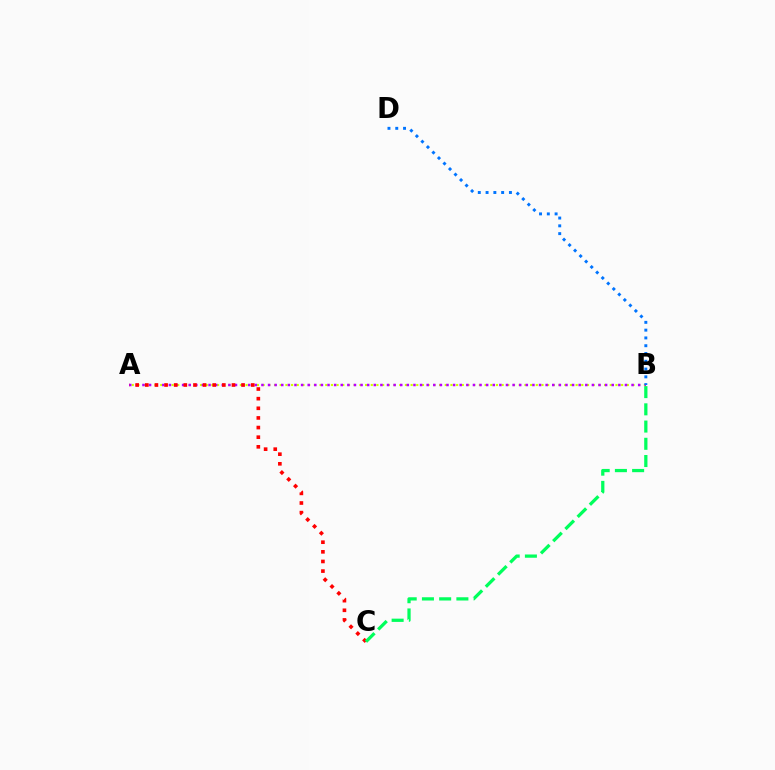{('A', 'B'): [{'color': '#d1ff00', 'line_style': 'dotted', 'thickness': 1.55}, {'color': '#b900ff', 'line_style': 'dotted', 'thickness': 1.8}], ('A', 'C'): [{'color': '#ff0000', 'line_style': 'dotted', 'thickness': 2.62}], ('B', 'D'): [{'color': '#0074ff', 'line_style': 'dotted', 'thickness': 2.12}], ('B', 'C'): [{'color': '#00ff5c', 'line_style': 'dashed', 'thickness': 2.34}]}